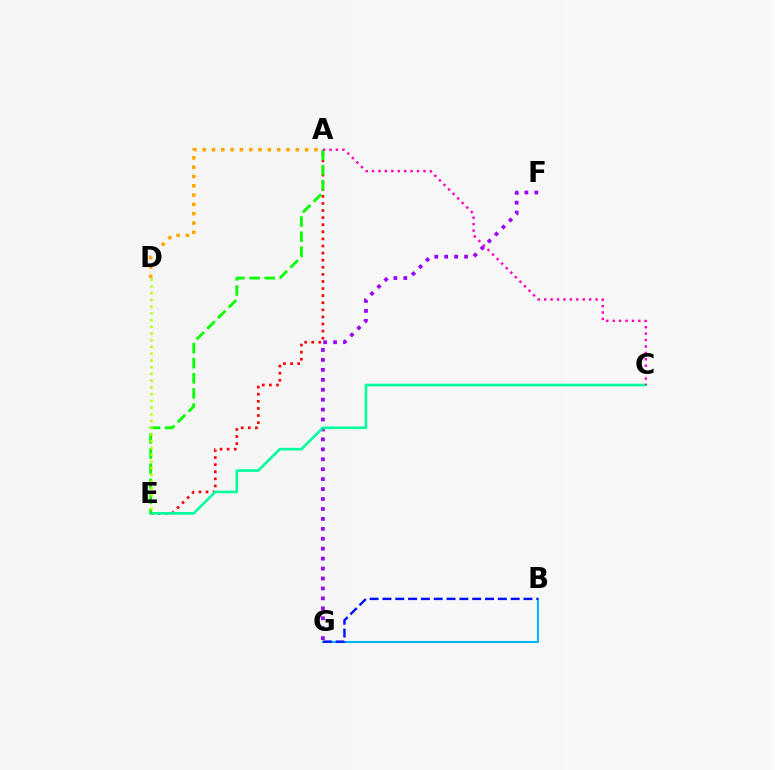{('F', 'G'): [{'color': '#9b00ff', 'line_style': 'dotted', 'thickness': 2.7}], ('A', 'E'): [{'color': '#ff0000', 'line_style': 'dotted', 'thickness': 1.93}, {'color': '#08ff00', 'line_style': 'dashed', 'thickness': 2.05}], ('C', 'E'): [{'color': '#00ff9d', 'line_style': 'solid', 'thickness': 1.88}], ('B', 'G'): [{'color': '#00b5ff', 'line_style': 'solid', 'thickness': 1.51}, {'color': '#0010ff', 'line_style': 'dashed', 'thickness': 1.74}], ('D', 'E'): [{'color': '#b3ff00', 'line_style': 'dotted', 'thickness': 1.83}], ('A', 'D'): [{'color': '#ffa500', 'line_style': 'dotted', 'thickness': 2.53}], ('A', 'C'): [{'color': '#ff00bd', 'line_style': 'dotted', 'thickness': 1.74}]}